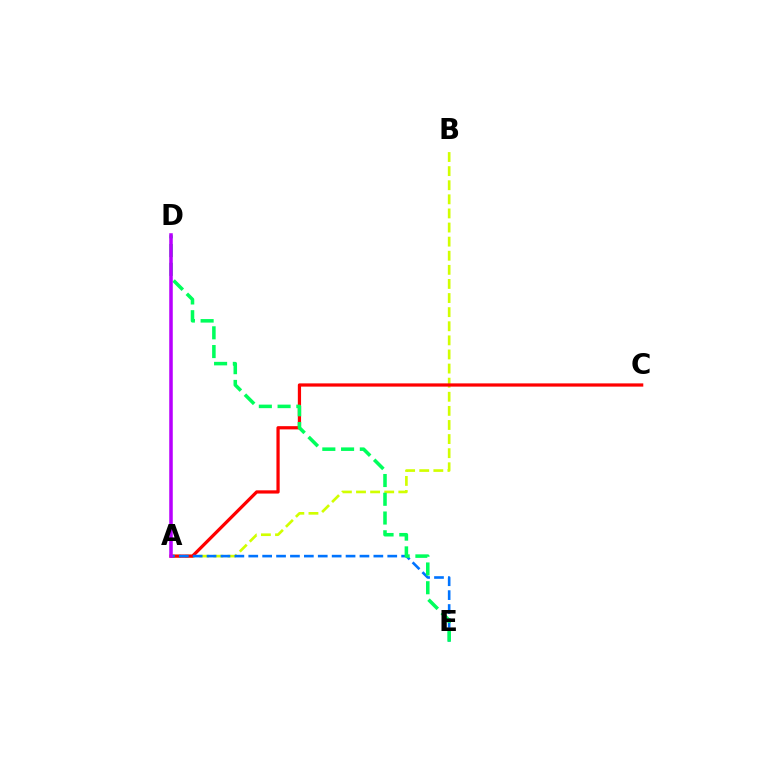{('A', 'B'): [{'color': '#d1ff00', 'line_style': 'dashed', 'thickness': 1.92}], ('A', 'C'): [{'color': '#ff0000', 'line_style': 'solid', 'thickness': 2.33}], ('A', 'E'): [{'color': '#0074ff', 'line_style': 'dashed', 'thickness': 1.89}], ('D', 'E'): [{'color': '#00ff5c', 'line_style': 'dashed', 'thickness': 2.55}], ('A', 'D'): [{'color': '#b900ff', 'line_style': 'solid', 'thickness': 2.54}]}